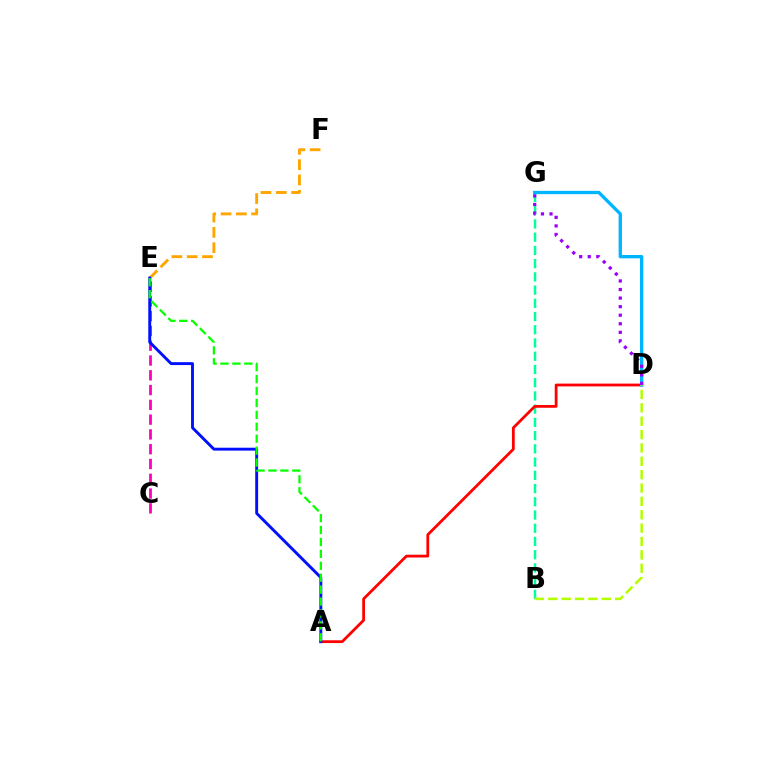{('B', 'G'): [{'color': '#00ff9d', 'line_style': 'dashed', 'thickness': 1.8}], ('A', 'D'): [{'color': '#ff0000', 'line_style': 'solid', 'thickness': 2.0}], ('C', 'E'): [{'color': '#ff00bd', 'line_style': 'dashed', 'thickness': 2.01}], ('E', 'F'): [{'color': '#ffa500', 'line_style': 'dashed', 'thickness': 2.08}], ('D', 'G'): [{'color': '#00b5ff', 'line_style': 'solid', 'thickness': 2.39}, {'color': '#9b00ff', 'line_style': 'dotted', 'thickness': 2.33}], ('A', 'E'): [{'color': '#0010ff', 'line_style': 'solid', 'thickness': 2.09}, {'color': '#08ff00', 'line_style': 'dashed', 'thickness': 1.62}], ('B', 'D'): [{'color': '#b3ff00', 'line_style': 'dashed', 'thickness': 1.82}]}